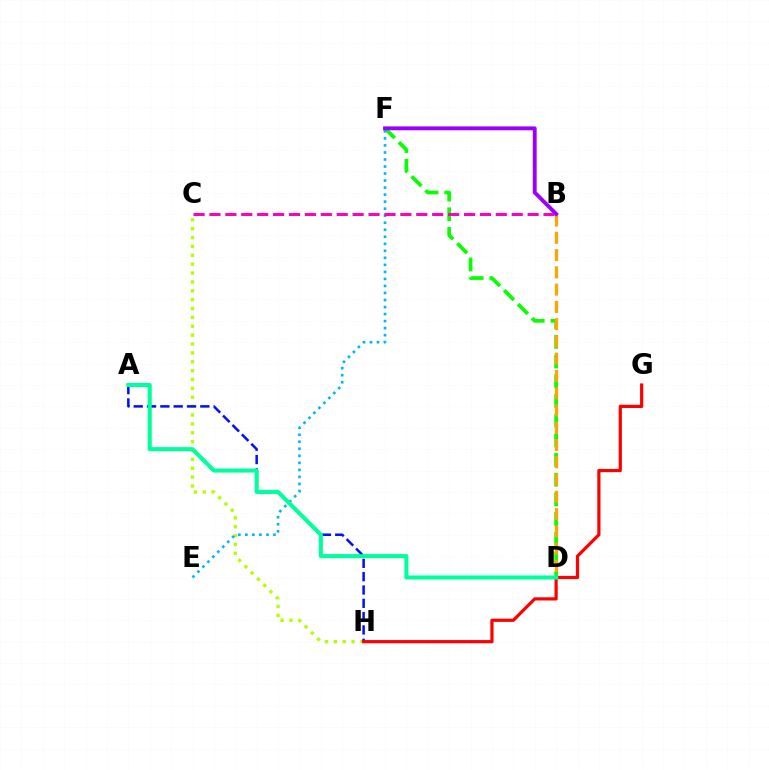{('D', 'F'): [{'color': '#08ff00', 'line_style': 'dashed', 'thickness': 2.68}], ('C', 'H'): [{'color': '#b3ff00', 'line_style': 'dotted', 'thickness': 2.41}], ('A', 'H'): [{'color': '#0010ff', 'line_style': 'dashed', 'thickness': 1.81}], ('E', 'F'): [{'color': '#00b5ff', 'line_style': 'dotted', 'thickness': 1.91}], ('B', 'D'): [{'color': '#ffa500', 'line_style': 'dashed', 'thickness': 2.35}], ('B', 'F'): [{'color': '#9b00ff', 'line_style': 'solid', 'thickness': 2.8}], ('B', 'C'): [{'color': '#ff00bd', 'line_style': 'dashed', 'thickness': 2.16}], ('G', 'H'): [{'color': '#ff0000', 'line_style': 'solid', 'thickness': 2.31}], ('A', 'D'): [{'color': '#00ff9d', 'line_style': 'solid', 'thickness': 2.93}]}